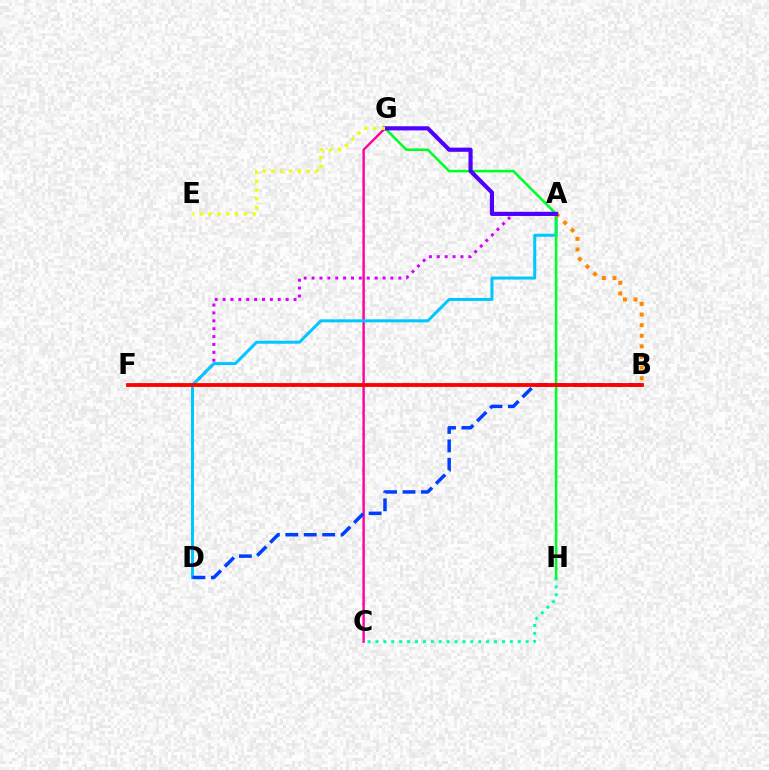{('C', 'G'): [{'color': '#ff00a0', 'line_style': 'solid', 'thickness': 1.74}], ('A', 'D'): [{'color': '#d600ff', 'line_style': 'dotted', 'thickness': 2.14}, {'color': '#00c7ff', 'line_style': 'solid', 'thickness': 2.16}], ('C', 'H'): [{'color': '#00ffaf', 'line_style': 'dotted', 'thickness': 2.15}], ('B', 'F'): [{'color': '#66ff00', 'line_style': 'dotted', 'thickness': 1.96}, {'color': '#ff0000', 'line_style': 'solid', 'thickness': 2.75}], ('G', 'H'): [{'color': '#00ff27', 'line_style': 'solid', 'thickness': 1.84}], ('B', 'D'): [{'color': '#003fff', 'line_style': 'dashed', 'thickness': 2.5}], ('A', 'B'): [{'color': '#ff8800', 'line_style': 'dotted', 'thickness': 2.88}], ('A', 'G'): [{'color': '#4f00ff', 'line_style': 'solid', 'thickness': 2.99}], ('E', 'G'): [{'color': '#eeff00', 'line_style': 'dotted', 'thickness': 2.39}]}